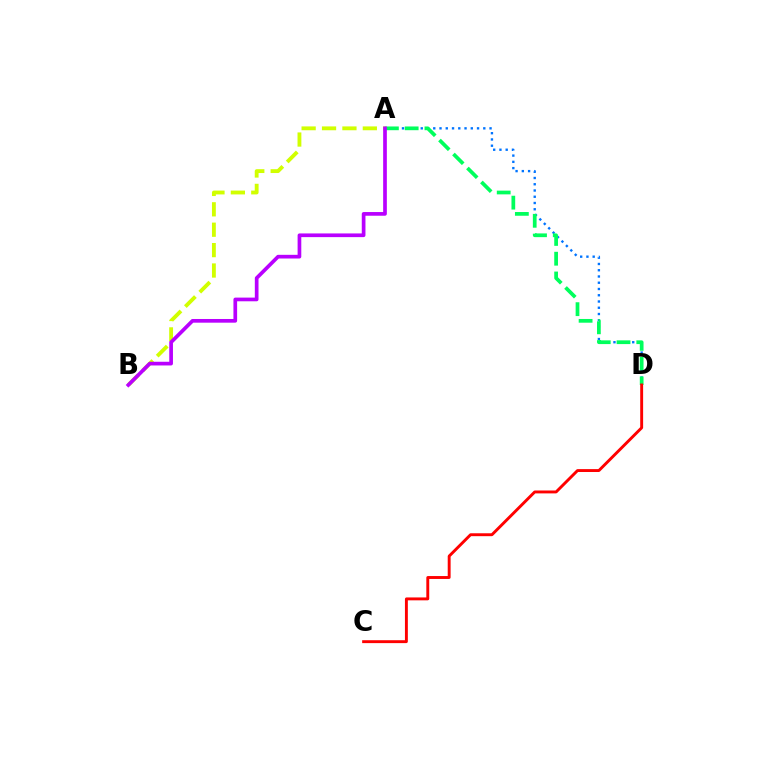{('A', 'B'): [{'color': '#d1ff00', 'line_style': 'dashed', 'thickness': 2.77}, {'color': '#b900ff', 'line_style': 'solid', 'thickness': 2.66}], ('A', 'D'): [{'color': '#0074ff', 'line_style': 'dotted', 'thickness': 1.7}, {'color': '#00ff5c', 'line_style': 'dashed', 'thickness': 2.69}], ('C', 'D'): [{'color': '#ff0000', 'line_style': 'solid', 'thickness': 2.09}]}